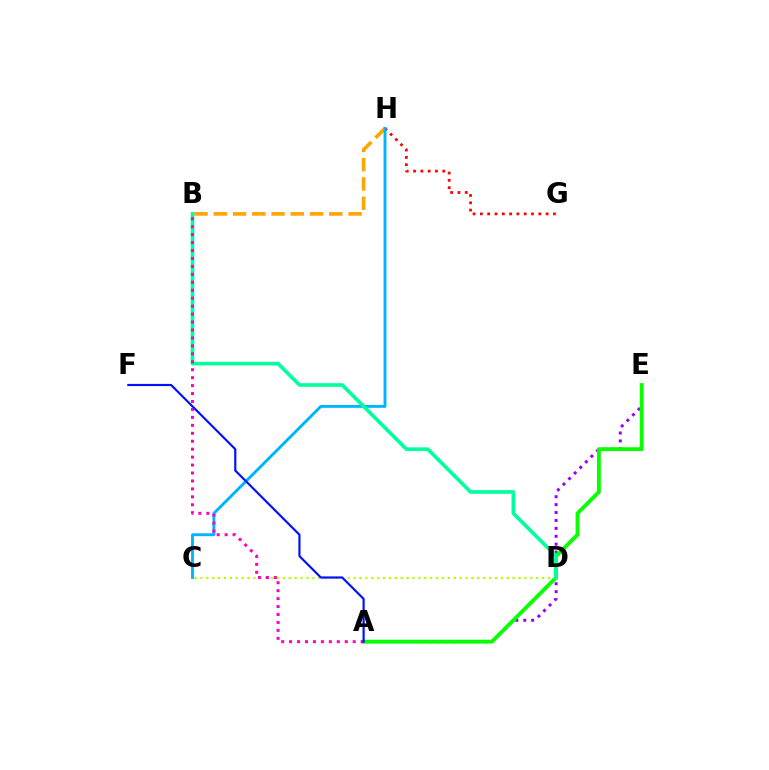{('A', 'E'): [{'color': '#9b00ff', 'line_style': 'dotted', 'thickness': 2.15}, {'color': '#08ff00', 'line_style': 'solid', 'thickness': 2.77}], ('G', 'H'): [{'color': '#ff0000', 'line_style': 'dotted', 'thickness': 1.98}], ('C', 'D'): [{'color': '#b3ff00', 'line_style': 'dotted', 'thickness': 1.6}], ('B', 'H'): [{'color': '#ffa500', 'line_style': 'dashed', 'thickness': 2.62}], ('C', 'H'): [{'color': '#00b5ff', 'line_style': 'solid', 'thickness': 2.09}], ('B', 'D'): [{'color': '#00ff9d', 'line_style': 'solid', 'thickness': 2.62}], ('A', 'B'): [{'color': '#ff00bd', 'line_style': 'dotted', 'thickness': 2.16}], ('A', 'F'): [{'color': '#0010ff', 'line_style': 'solid', 'thickness': 1.56}]}